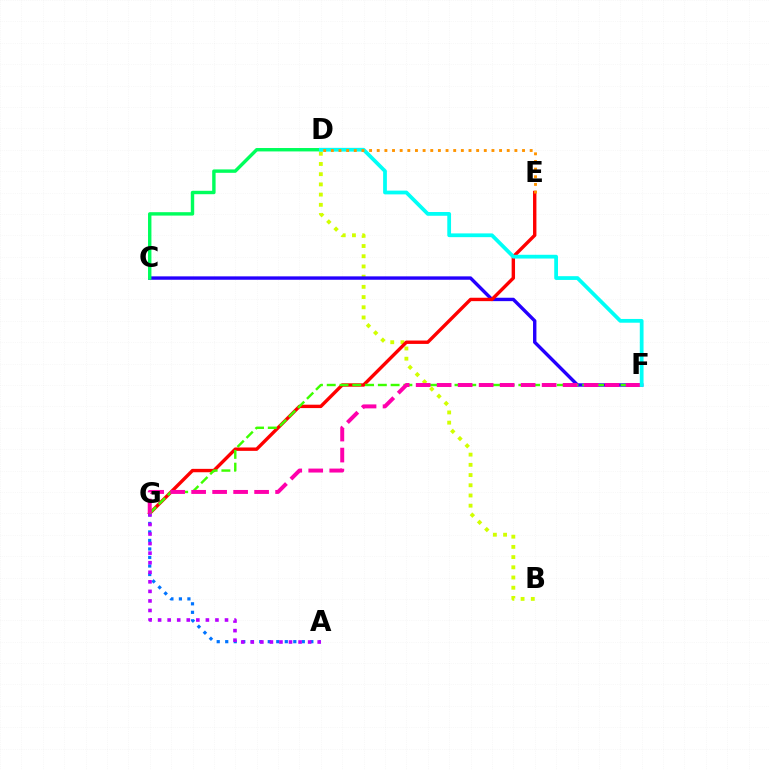{('B', 'D'): [{'color': '#d1ff00', 'line_style': 'dotted', 'thickness': 2.77}], ('C', 'F'): [{'color': '#2500ff', 'line_style': 'solid', 'thickness': 2.44}], ('A', 'G'): [{'color': '#0074ff', 'line_style': 'dotted', 'thickness': 2.31}, {'color': '#b900ff', 'line_style': 'dotted', 'thickness': 2.6}], ('C', 'D'): [{'color': '#00ff5c', 'line_style': 'solid', 'thickness': 2.46}], ('E', 'G'): [{'color': '#ff0000', 'line_style': 'solid', 'thickness': 2.44}], ('F', 'G'): [{'color': '#3dff00', 'line_style': 'dashed', 'thickness': 1.74}, {'color': '#ff00ac', 'line_style': 'dashed', 'thickness': 2.85}], ('D', 'F'): [{'color': '#00fff6', 'line_style': 'solid', 'thickness': 2.71}], ('D', 'E'): [{'color': '#ff9400', 'line_style': 'dotted', 'thickness': 2.08}]}